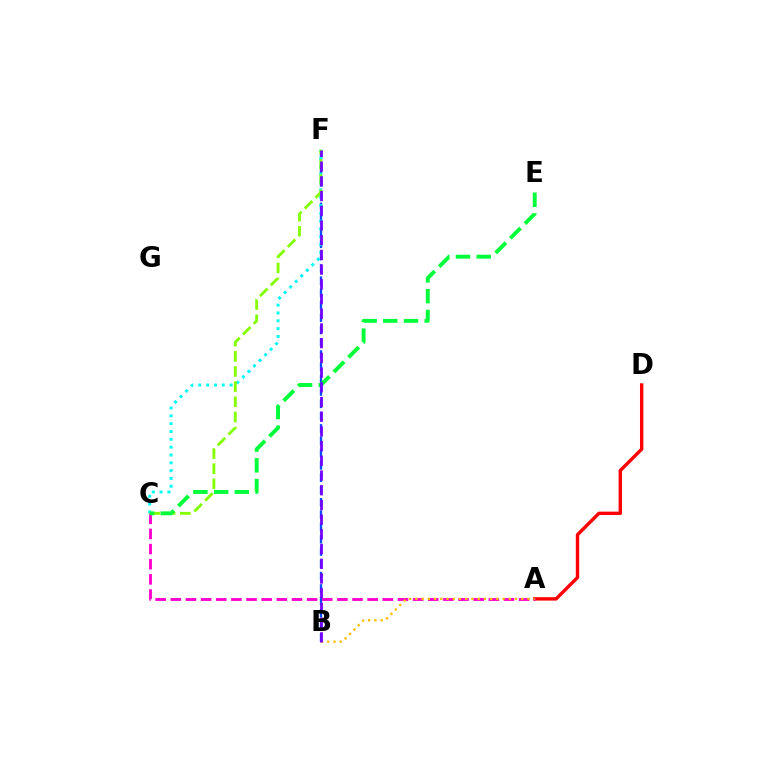{('A', 'D'): [{'color': '#ff0000', 'line_style': 'solid', 'thickness': 2.44}], ('B', 'F'): [{'color': '#004bff', 'line_style': 'dashed', 'thickness': 1.67}, {'color': '#7200ff', 'line_style': 'dashed', 'thickness': 2.0}], ('C', 'F'): [{'color': '#00fff6', 'line_style': 'dotted', 'thickness': 2.13}, {'color': '#84ff00', 'line_style': 'dashed', 'thickness': 2.06}], ('A', 'C'): [{'color': '#ff00cf', 'line_style': 'dashed', 'thickness': 2.06}], ('C', 'E'): [{'color': '#00ff39', 'line_style': 'dashed', 'thickness': 2.82}], ('A', 'B'): [{'color': '#ffbd00', 'line_style': 'dotted', 'thickness': 1.69}]}